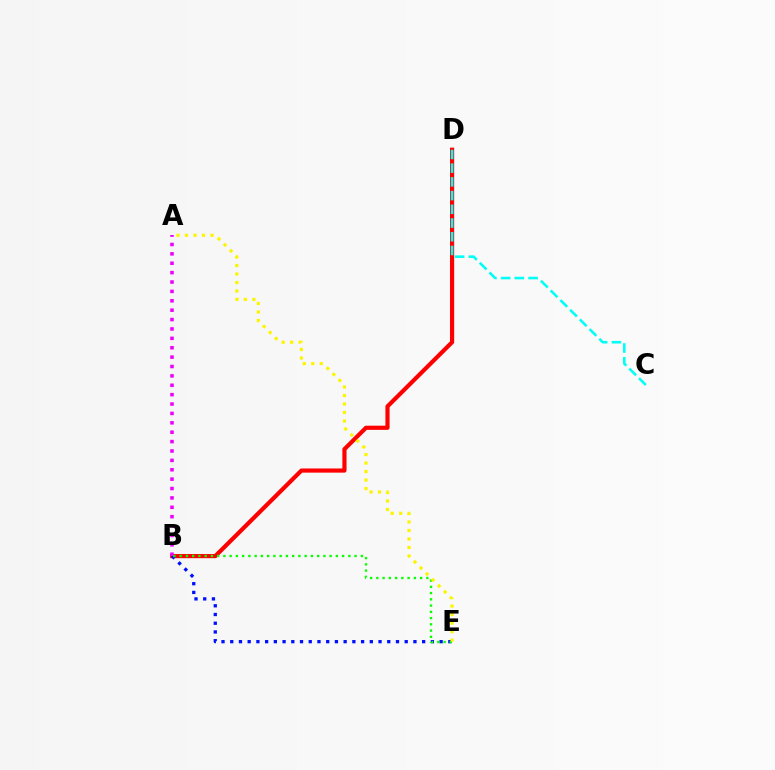{('B', 'D'): [{'color': '#ff0000', 'line_style': 'solid', 'thickness': 3.0}], ('B', 'E'): [{'color': '#0010ff', 'line_style': 'dotted', 'thickness': 2.37}, {'color': '#08ff00', 'line_style': 'dotted', 'thickness': 1.7}], ('A', 'B'): [{'color': '#ee00ff', 'line_style': 'dotted', 'thickness': 2.55}], ('C', 'D'): [{'color': '#00fff6', 'line_style': 'dashed', 'thickness': 1.86}], ('A', 'E'): [{'color': '#fcf500', 'line_style': 'dotted', 'thickness': 2.31}]}